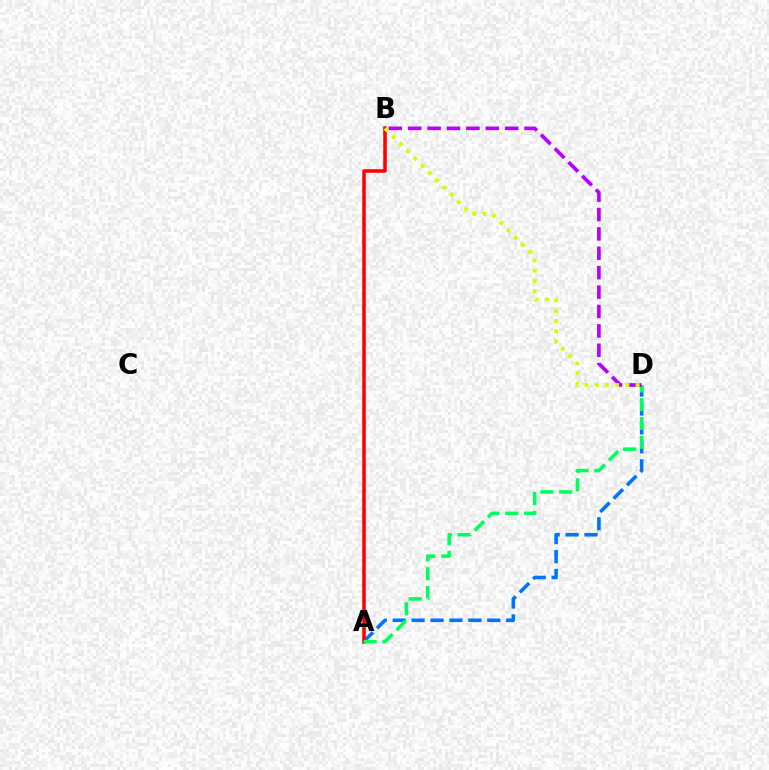{('A', 'D'): [{'color': '#0074ff', 'line_style': 'dashed', 'thickness': 2.57}, {'color': '#00ff5c', 'line_style': 'dashed', 'thickness': 2.56}], ('A', 'B'): [{'color': '#ff0000', 'line_style': 'solid', 'thickness': 2.55}], ('B', 'D'): [{'color': '#b900ff', 'line_style': 'dashed', 'thickness': 2.64}, {'color': '#d1ff00', 'line_style': 'dotted', 'thickness': 2.78}]}